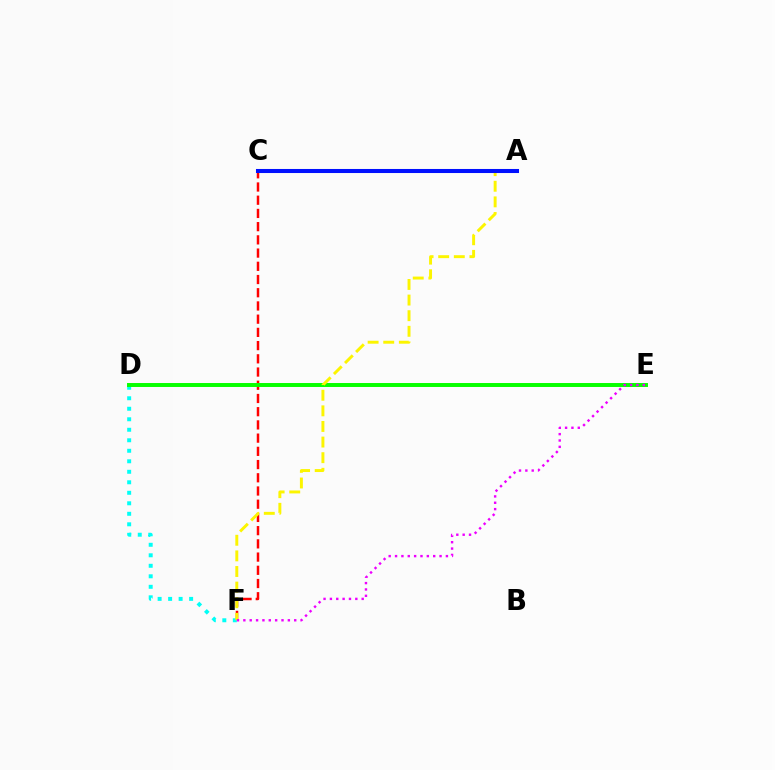{('C', 'F'): [{'color': '#ff0000', 'line_style': 'dashed', 'thickness': 1.8}], ('D', 'F'): [{'color': '#00fff6', 'line_style': 'dotted', 'thickness': 2.85}], ('D', 'E'): [{'color': '#08ff00', 'line_style': 'solid', 'thickness': 2.84}], ('A', 'F'): [{'color': '#fcf500', 'line_style': 'dashed', 'thickness': 2.12}], ('E', 'F'): [{'color': '#ee00ff', 'line_style': 'dotted', 'thickness': 1.73}], ('A', 'C'): [{'color': '#0010ff', 'line_style': 'solid', 'thickness': 2.92}]}